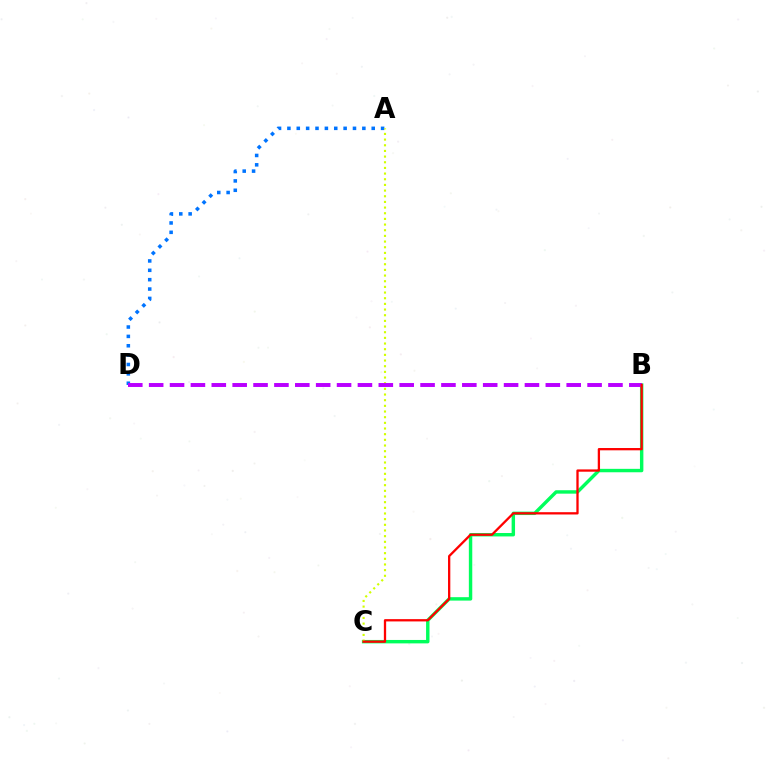{('A', 'D'): [{'color': '#0074ff', 'line_style': 'dotted', 'thickness': 2.55}], ('B', 'C'): [{'color': '#00ff5c', 'line_style': 'solid', 'thickness': 2.46}, {'color': '#ff0000', 'line_style': 'solid', 'thickness': 1.65}], ('A', 'C'): [{'color': '#d1ff00', 'line_style': 'dotted', 'thickness': 1.54}], ('B', 'D'): [{'color': '#b900ff', 'line_style': 'dashed', 'thickness': 2.84}]}